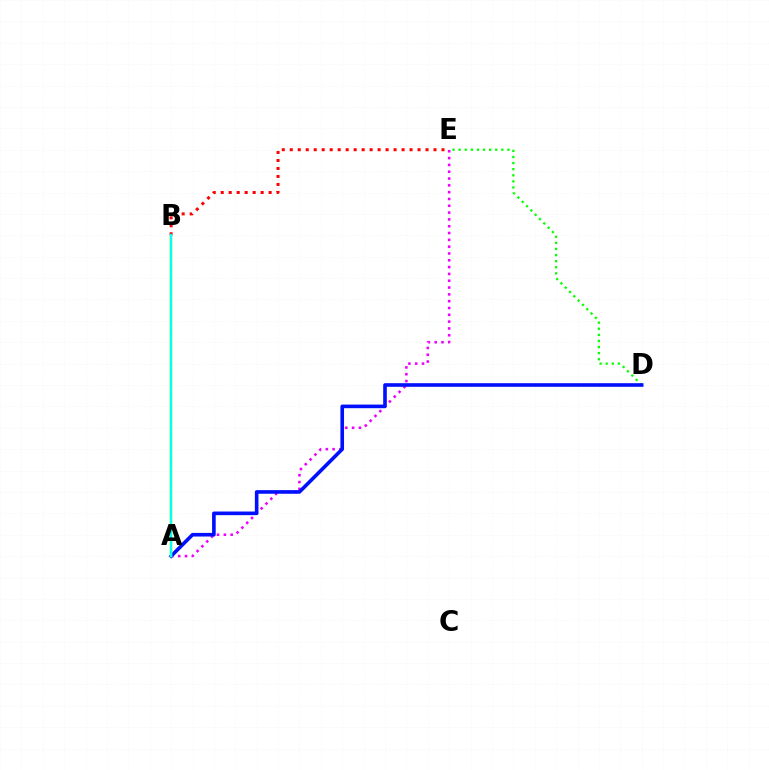{('A', 'E'): [{'color': '#ee00ff', 'line_style': 'dotted', 'thickness': 1.85}], ('D', 'E'): [{'color': '#08ff00', 'line_style': 'dotted', 'thickness': 1.66}], ('A', 'D'): [{'color': '#0010ff', 'line_style': 'solid', 'thickness': 2.61}], ('A', 'B'): [{'color': '#fcf500', 'line_style': 'solid', 'thickness': 1.77}, {'color': '#00fff6', 'line_style': 'solid', 'thickness': 1.7}], ('B', 'E'): [{'color': '#ff0000', 'line_style': 'dotted', 'thickness': 2.17}]}